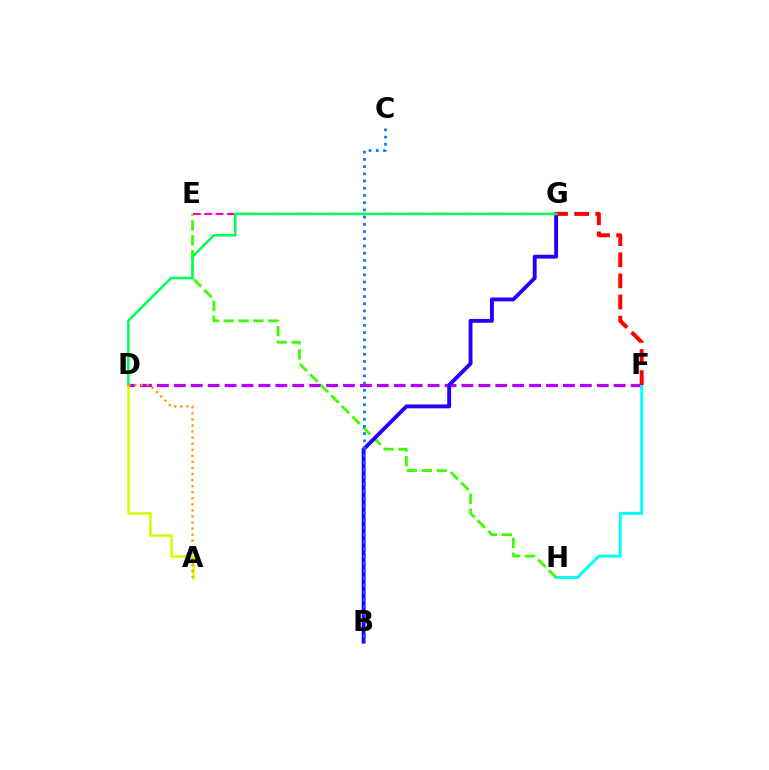{('D', 'F'): [{'color': '#b900ff', 'line_style': 'dashed', 'thickness': 2.3}], ('F', 'H'): [{'color': '#00fff6', 'line_style': 'solid', 'thickness': 2.11}], ('E', 'H'): [{'color': '#3dff00', 'line_style': 'dashed', 'thickness': 2.02}], ('A', 'D'): [{'color': '#d1ff00', 'line_style': 'solid', 'thickness': 1.84}, {'color': '#ff9400', 'line_style': 'dotted', 'thickness': 1.65}], ('B', 'G'): [{'color': '#2500ff', 'line_style': 'solid', 'thickness': 2.79}], ('F', 'G'): [{'color': '#ff0000', 'line_style': 'dashed', 'thickness': 2.87}], ('E', 'G'): [{'color': '#ff00ac', 'line_style': 'dashed', 'thickness': 1.53}], ('D', 'G'): [{'color': '#00ff5c', 'line_style': 'solid', 'thickness': 1.84}], ('B', 'C'): [{'color': '#0074ff', 'line_style': 'dotted', 'thickness': 1.96}]}